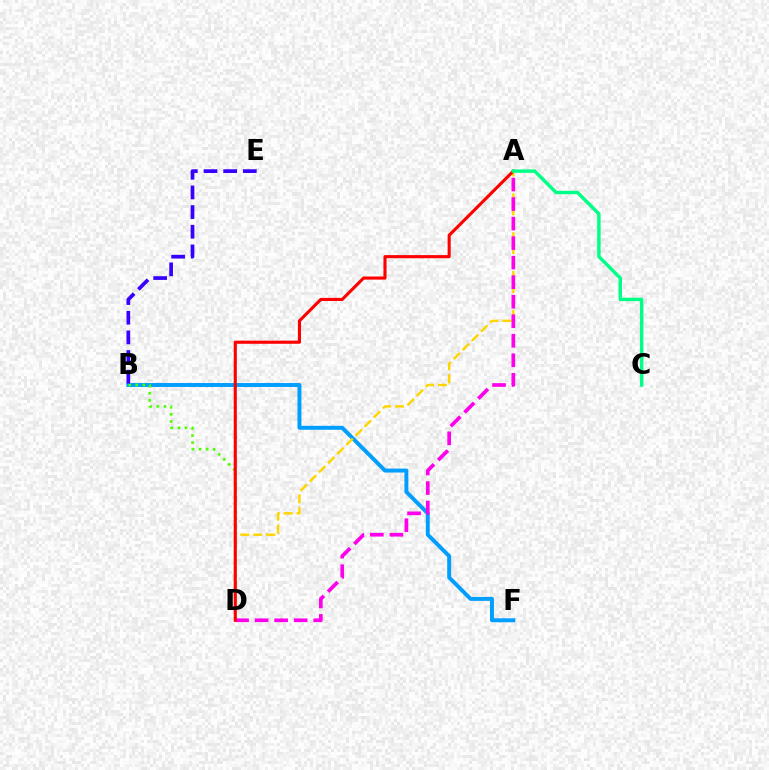{('B', 'F'): [{'color': '#009eff', 'line_style': 'solid', 'thickness': 2.84}], ('B', 'D'): [{'color': '#4fff00', 'line_style': 'dotted', 'thickness': 1.92}], ('A', 'D'): [{'color': '#ffd500', 'line_style': 'dashed', 'thickness': 1.76}, {'color': '#ff00ed', 'line_style': 'dashed', 'thickness': 2.65}, {'color': '#ff0000', 'line_style': 'solid', 'thickness': 2.24}], ('B', 'E'): [{'color': '#3700ff', 'line_style': 'dashed', 'thickness': 2.67}], ('A', 'C'): [{'color': '#00ff86', 'line_style': 'solid', 'thickness': 2.47}]}